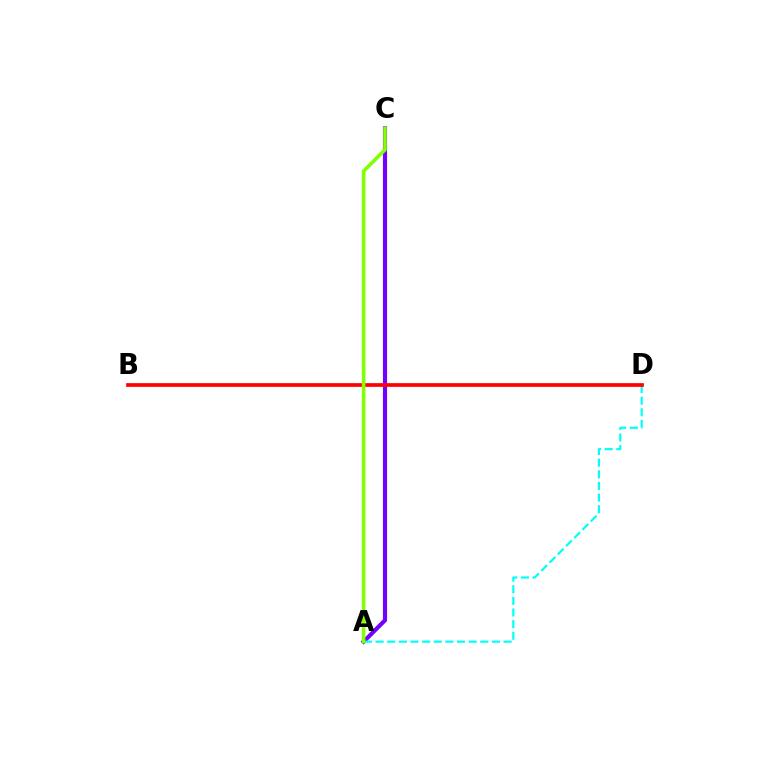{('A', 'C'): [{'color': '#7200ff', 'line_style': 'solid', 'thickness': 2.99}, {'color': '#84ff00', 'line_style': 'solid', 'thickness': 2.59}], ('A', 'D'): [{'color': '#00fff6', 'line_style': 'dashed', 'thickness': 1.58}], ('B', 'D'): [{'color': '#ff0000', 'line_style': 'solid', 'thickness': 2.67}]}